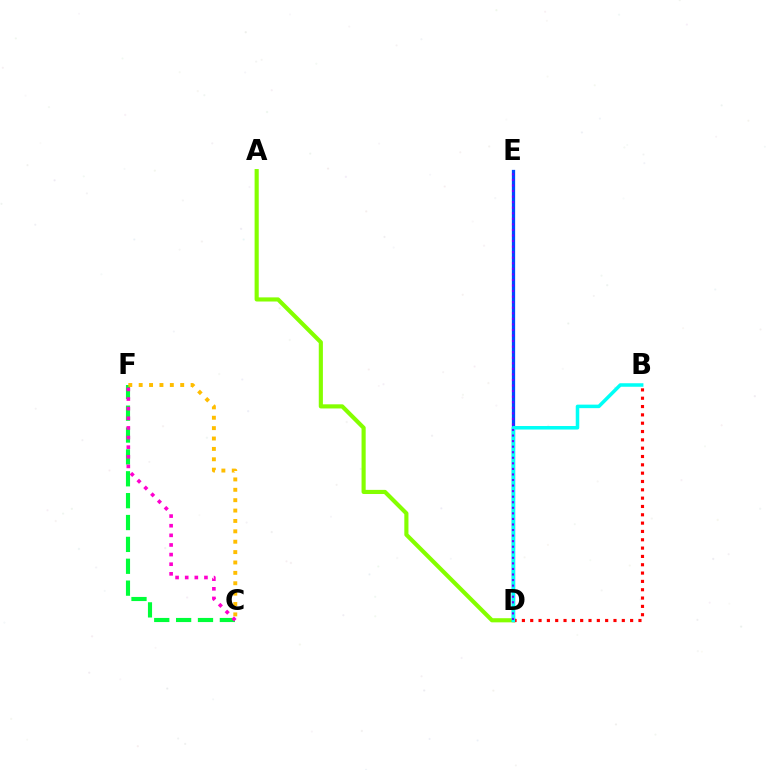{('A', 'D'): [{'color': '#84ff00', 'line_style': 'solid', 'thickness': 2.98}], ('D', 'E'): [{'color': '#004bff', 'line_style': 'solid', 'thickness': 2.36}, {'color': '#7200ff', 'line_style': 'dotted', 'thickness': 1.51}], ('C', 'F'): [{'color': '#00ff39', 'line_style': 'dashed', 'thickness': 2.97}, {'color': '#ffbd00', 'line_style': 'dotted', 'thickness': 2.82}, {'color': '#ff00cf', 'line_style': 'dotted', 'thickness': 2.62}], ('B', 'D'): [{'color': '#ff0000', 'line_style': 'dotted', 'thickness': 2.26}, {'color': '#00fff6', 'line_style': 'solid', 'thickness': 2.54}]}